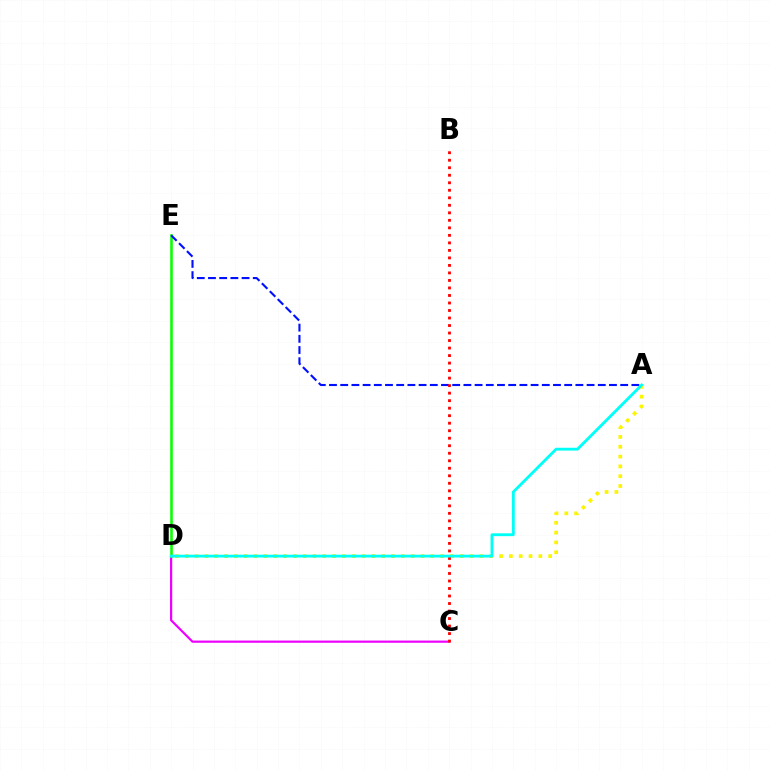{('A', 'D'): [{'color': '#fcf500', 'line_style': 'dotted', 'thickness': 2.67}, {'color': '#00fff6', 'line_style': 'solid', 'thickness': 2.04}], ('C', 'D'): [{'color': '#ee00ff', 'line_style': 'solid', 'thickness': 1.58}], ('D', 'E'): [{'color': '#08ff00', 'line_style': 'solid', 'thickness': 1.85}], ('A', 'E'): [{'color': '#0010ff', 'line_style': 'dashed', 'thickness': 1.52}], ('B', 'C'): [{'color': '#ff0000', 'line_style': 'dotted', 'thickness': 2.04}]}